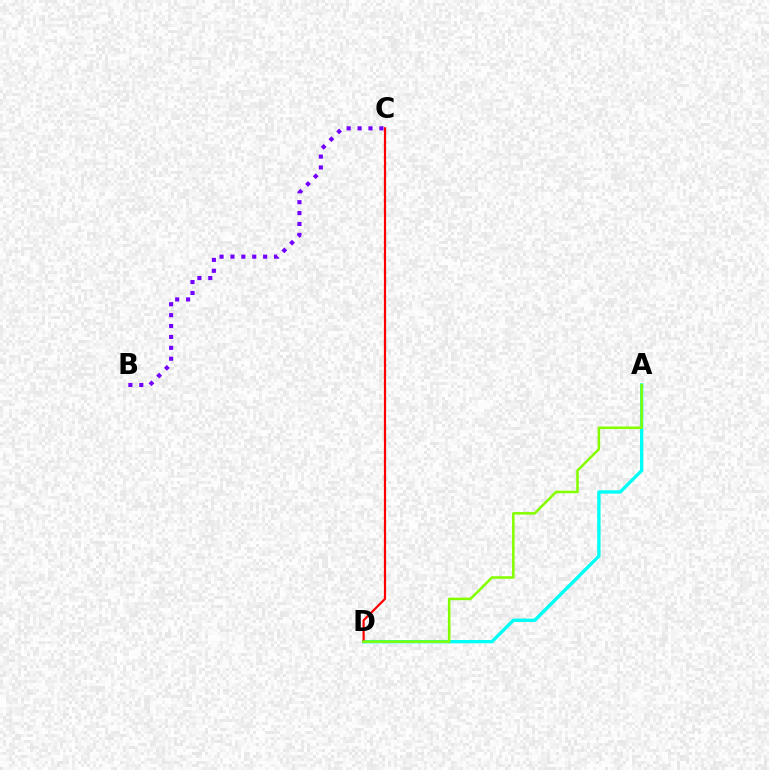{('A', 'D'): [{'color': '#00fff6', 'line_style': 'solid', 'thickness': 2.41}, {'color': '#84ff00', 'line_style': 'solid', 'thickness': 1.84}], ('C', 'D'): [{'color': '#ff0000', 'line_style': 'solid', 'thickness': 1.58}], ('B', 'C'): [{'color': '#7200ff', 'line_style': 'dotted', 'thickness': 2.96}]}